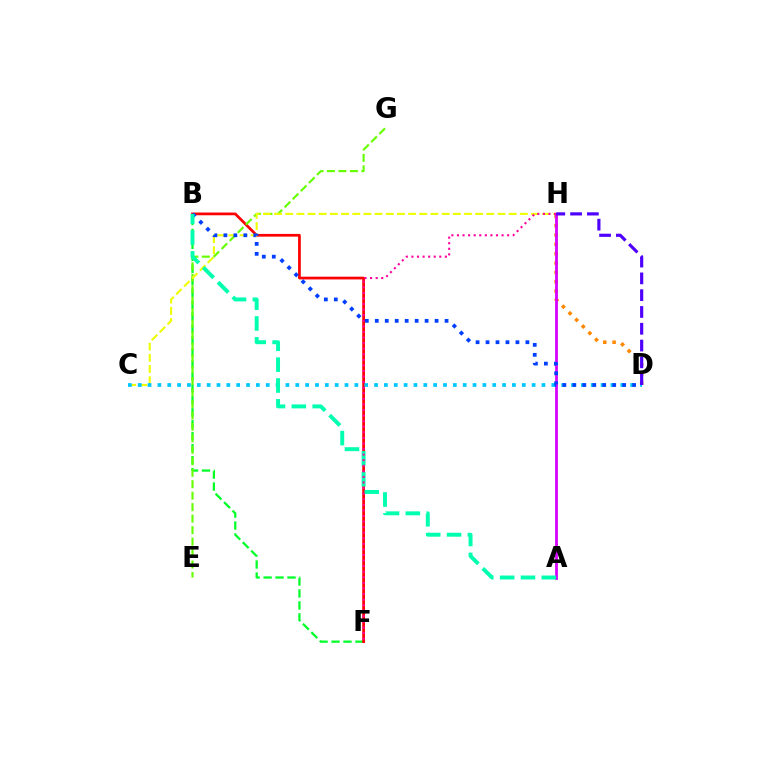{('B', 'F'): [{'color': '#00ff27', 'line_style': 'dashed', 'thickness': 1.62}, {'color': '#ff0000', 'line_style': 'solid', 'thickness': 1.97}], ('D', 'H'): [{'color': '#ff8800', 'line_style': 'dotted', 'thickness': 2.54}, {'color': '#4f00ff', 'line_style': 'dashed', 'thickness': 2.28}], ('A', 'H'): [{'color': '#d600ff', 'line_style': 'solid', 'thickness': 2.0}], ('E', 'G'): [{'color': '#66ff00', 'line_style': 'dashed', 'thickness': 1.56}], ('C', 'H'): [{'color': '#eeff00', 'line_style': 'dashed', 'thickness': 1.52}], ('C', 'D'): [{'color': '#00c7ff', 'line_style': 'dotted', 'thickness': 2.68}], ('B', 'D'): [{'color': '#003fff', 'line_style': 'dotted', 'thickness': 2.71}], ('A', 'B'): [{'color': '#00ffaf', 'line_style': 'dashed', 'thickness': 2.83}], ('F', 'H'): [{'color': '#ff00a0', 'line_style': 'dotted', 'thickness': 1.52}]}